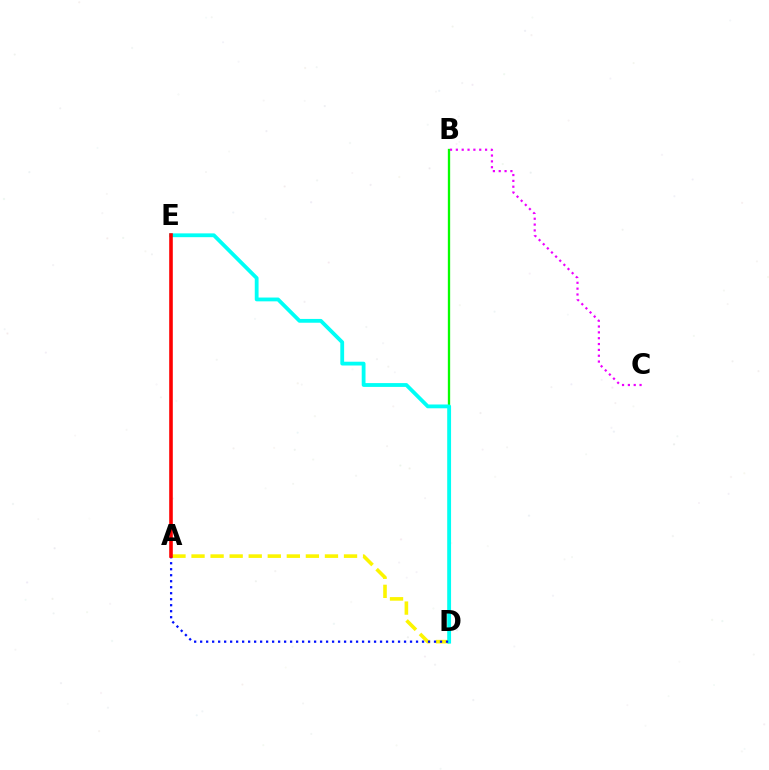{('A', 'D'): [{'color': '#fcf500', 'line_style': 'dashed', 'thickness': 2.59}, {'color': '#0010ff', 'line_style': 'dotted', 'thickness': 1.63}], ('B', 'D'): [{'color': '#08ff00', 'line_style': 'solid', 'thickness': 1.67}], ('B', 'C'): [{'color': '#ee00ff', 'line_style': 'dotted', 'thickness': 1.59}], ('D', 'E'): [{'color': '#00fff6', 'line_style': 'solid', 'thickness': 2.74}], ('A', 'E'): [{'color': '#ff0000', 'line_style': 'solid', 'thickness': 2.59}]}